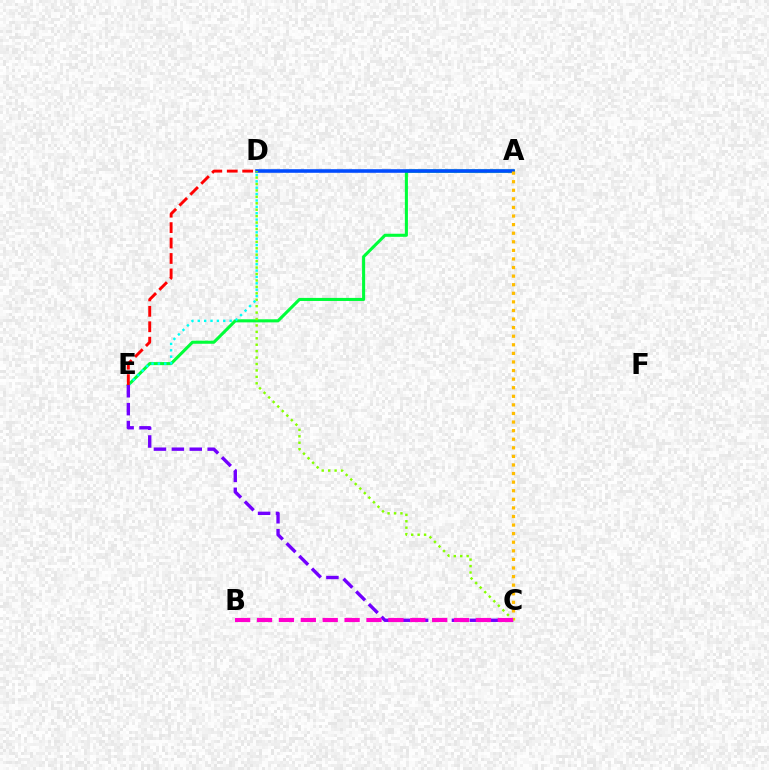{('A', 'E'): [{'color': '#00ff39', 'line_style': 'solid', 'thickness': 2.21}], ('D', 'E'): [{'color': '#00fff6', 'line_style': 'dotted', 'thickness': 1.73}, {'color': '#ff0000', 'line_style': 'dashed', 'thickness': 2.1}], ('C', 'E'): [{'color': '#7200ff', 'line_style': 'dashed', 'thickness': 2.43}], ('A', 'D'): [{'color': '#004bff', 'line_style': 'solid', 'thickness': 2.58}], ('A', 'C'): [{'color': '#ffbd00', 'line_style': 'dotted', 'thickness': 2.33}], ('C', 'D'): [{'color': '#84ff00', 'line_style': 'dotted', 'thickness': 1.75}], ('B', 'C'): [{'color': '#ff00cf', 'line_style': 'dashed', 'thickness': 2.97}]}